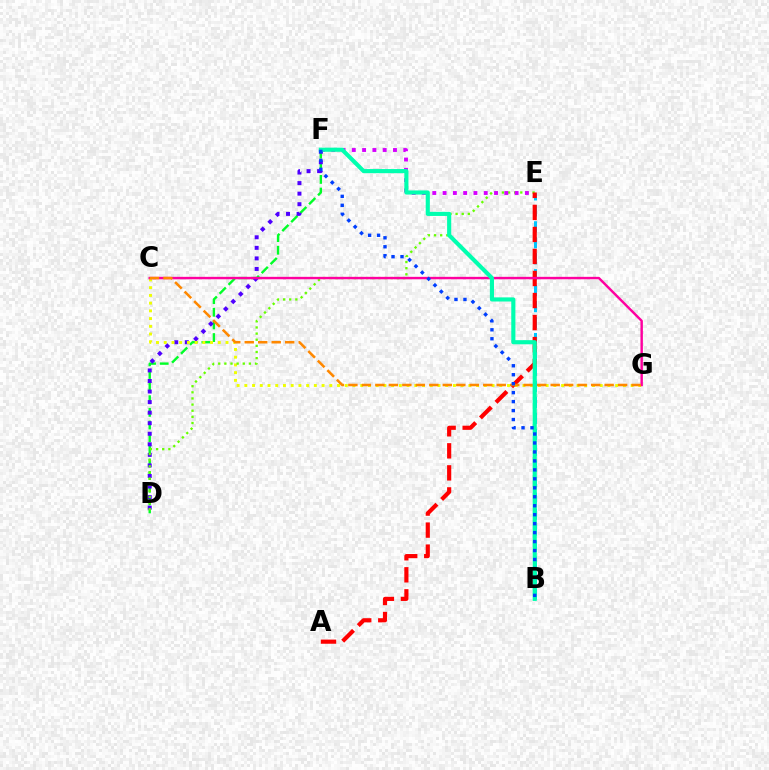{('D', 'F'): [{'color': '#00ff27', 'line_style': 'dashed', 'thickness': 1.72}, {'color': '#4f00ff', 'line_style': 'dotted', 'thickness': 2.87}], ('B', 'E'): [{'color': '#00c7ff', 'line_style': 'dashed', 'thickness': 2.17}], ('C', 'G'): [{'color': '#eeff00', 'line_style': 'dotted', 'thickness': 2.1}, {'color': '#ff00a0', 'line_style': 'solid', 'thickness': 1.75}, {'color': '#ff8800', 'line_style': 'dashed', 'thickness': 1.83}], ('D', 'E'): [{'color': '#66ff00', 'line_style': 'dotted', 'thickness': 1.67}], ('A', 'E'): [{'color': '#ff0000', 'line_style': 'dashed', 'thickness': 2.99}], ('E', 'F'): [{'color': '#d600ff', 'line_style': 'dotted', 'thickness': 2.8}], ('B', 'F'): [{'color': '#00ffaf', 'line_style': 'solid', 'thickness': 2.97}, {'color': '#003fff', 'line_style': 'dotted', 'thickness': 2.44}]}